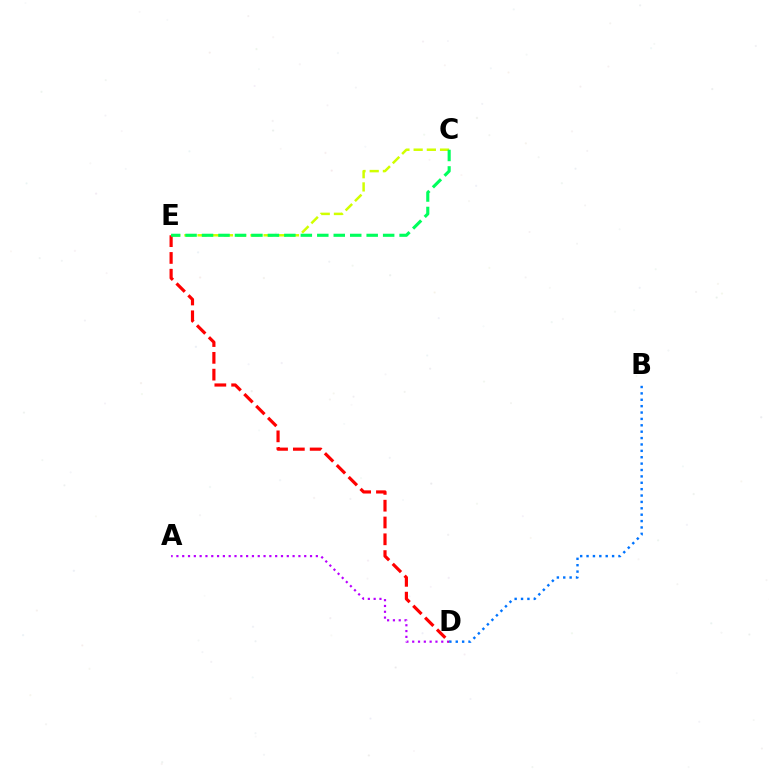{('A', 'D'): [{'color': '#b900ff', 'line_style': 'dotted', 'thickness': 1.58}], ('C', 'E'): [{'color': '#d1ff00', 'line_style': 'dashed', 'thickness': 1.79}, {'color': '#00ff5c', 'line_style': 'dashed', 'thickness': 2.24}], ('D', 'E'): [{'color': '#ff0000', 'line_style': 'dashed', 'thickness': 2.28}], ('B', 'D'): [{'color': '#0074ff', 'line_style': 'dotted', 'thickness': 1.73}]}